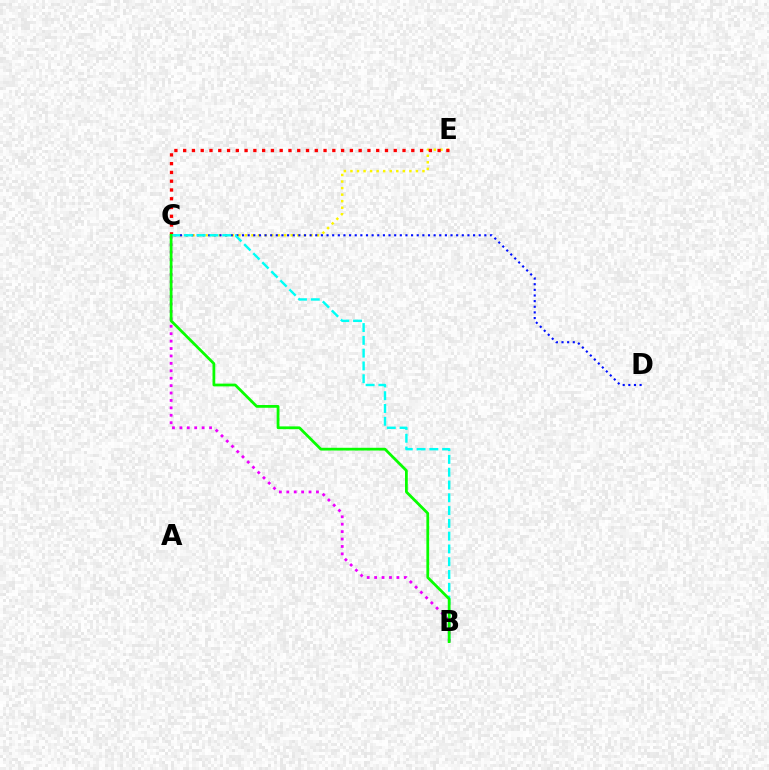{('C', 'E'): [{'color': '#fcf500', 'line_style': 'dotted', 'thickness': 1.78}, {'color': '#ff0000', 'line_style': 'dotted', 'thickness': 2.38}], ('C', 'D'): [{'color': '#0010ff', 'line_style': 'dotted', 'thickness': 1.53}], ('B', 'C'): [{'color': '#00fff6', 'line_style': 'dashed', 'thickness': 1.74}, {'color': '#ee00ff', 'line_style': 'dotted', 'thickness': 2.02}, {'color': '#08ff00', 'line_style': 'solid', 'thickness': 1.99}]}